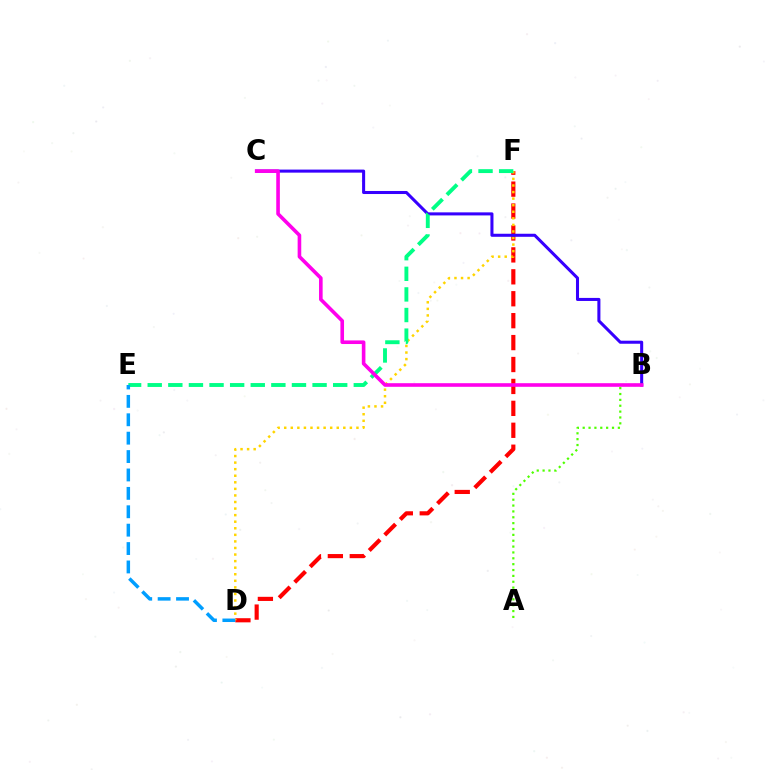{('D', 'F'): [{'color': '#ff0000', 'line_style': 'dashed', 'thickness': 2.98}, {'color': '#ffd500', 'line_style': 'dotted', 'thickness': 1.78}], ('B', 'C'): [{'color': '#3700ff', 'line_style': 'solid', 'thickness': 2.2}, {'color': '#ff00ed', 'line_style': 'solid', 'thickness': 2.6}], ('E', 'F'): [{'color': '#00ff86', 'line_style': 'dashed', 'thickness': 2.8}], ('D', 'E'): [{'color': '#009eff', 'line_style': 'dashed', 'thickness': 2.5}], ('A', 'B'): [{'color': '#4fff00', 'line_style': 'dotted', 'thickness': 1.59}]}